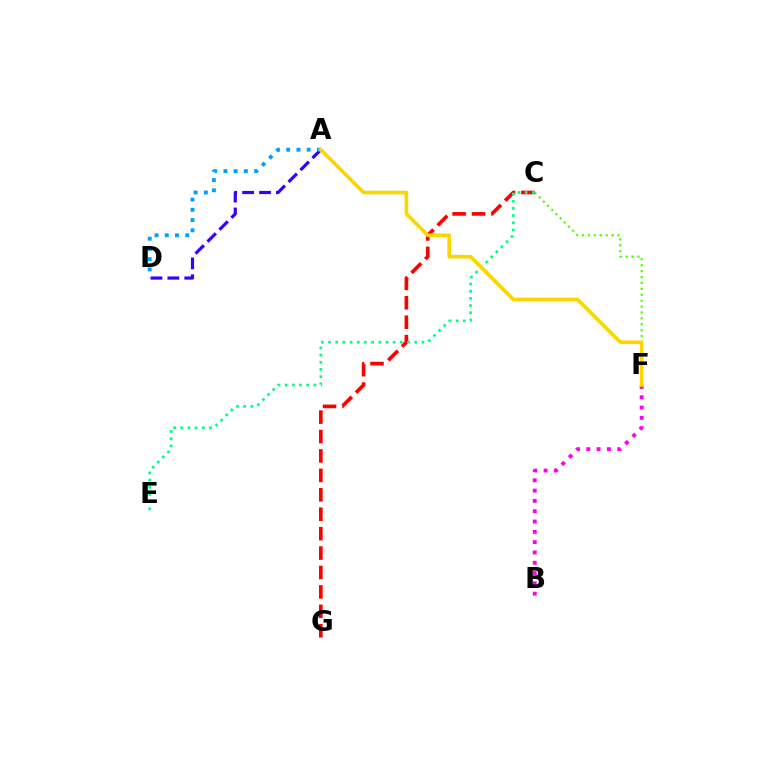{('C', 'F'): [{'color': '#4fff00', 'line_style': 'dotted', 'thickness': 1.6}], ('C', 'G'): [{'color': '#ff0000', 'line_style': 'dashed', 'thickness': 2.64}], ('B', 'F'): [{'color': '#ff00ed', 'line_style': 'dotted', 'thickness': 2.8}], ('C', 'E'): [{'color': '#00ff86', 'line_style': 'dotted', 'thickness': 1.95}], ('A', 'D'): [{'color': '#3700ff', 'line_style': 'dashed', 'thickness': 2.3}, {'color': '#009eff', 'line_style': 'dotted', 'thickness': 2.78}], ('A', 'F'): [{'color': '#ffd500', 'line_style': 'solid', 'thickness': 2.63}]}